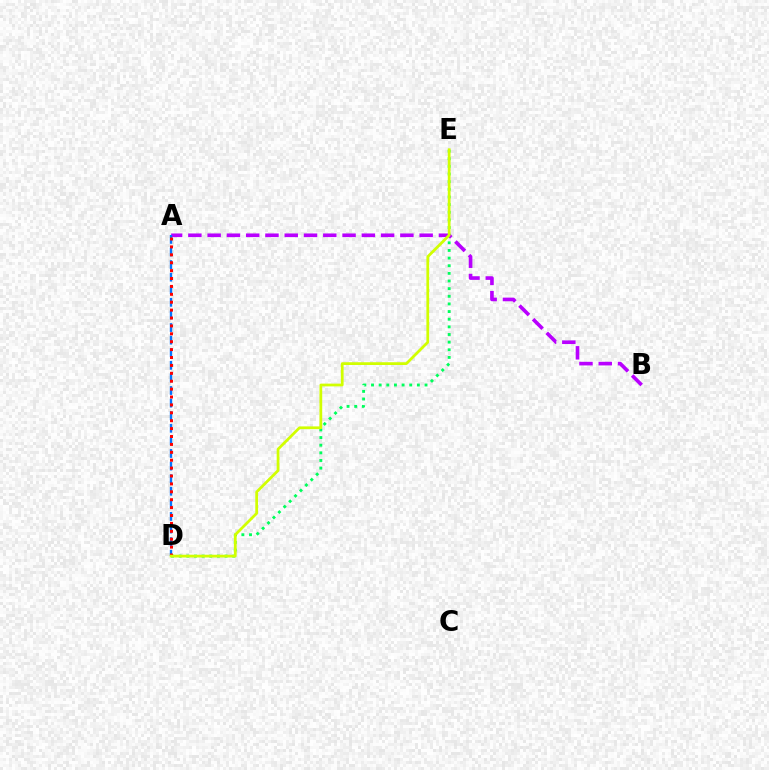{('D', 'E'): [{'color': '#00ff5c', 'line_style': 'dotted', 'thickness': 2.08}, {'color': '#d1ff00', 'line_style': 'solid', 'thickness': 1.99}], ('A', 'B'): [{'color': '#b900ff', 'line_style': 'dashed', 'thickness': 2.62}], ('A', 'D'): [{'color': '#0074ff', 'line_style': 'dashed', 'thickness': 1.71}, {'color': '#ff0000', 'line_style': 'dotted', 'thickness': 2.15}]}